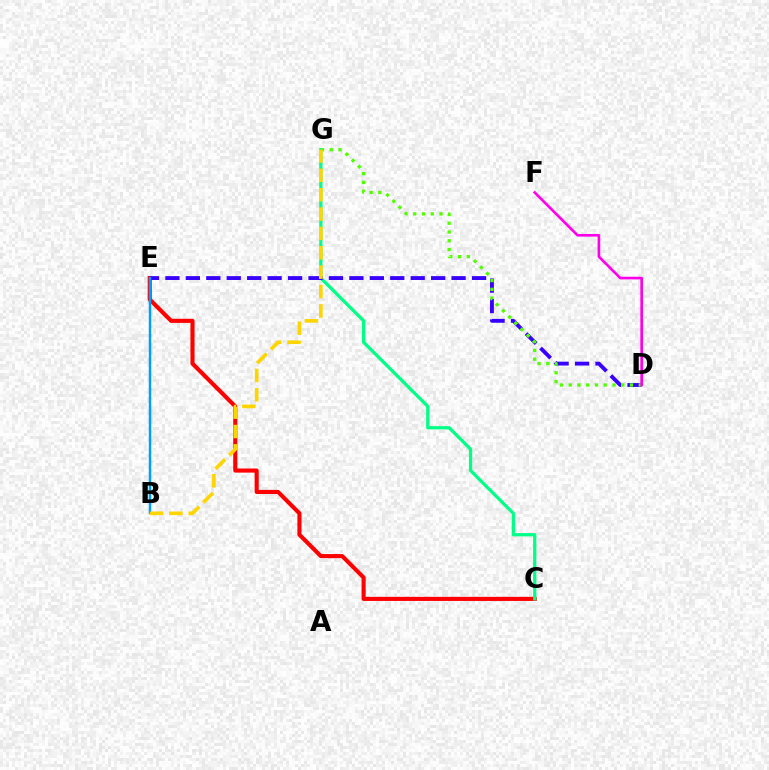{('C', 'E'): [{'color': '#ff0000', 'line_style': 'solid', 'thickness': 2.96}], ('C', 'G'): [{'color': '#00ff86', 'line_style': 'solid', 'thickness': 2.34}], ('D', 'E'): [{'color': '#3700ff', 'line_style': 'dashed', 'thickness': 2.78}], ('D', 'G'): [{'color': '#4fff00', 'line_style': 'dotted', 'thickness': 2.38}], ('B', 'E'): [{'color': '#009eff', 'line_style': 'solid', 'thickness': 1.76}], ('B', 'G'): [{'color': '#ffd500', 'line_style': 'dashed', 'thickness': 2.63}], ('D', 'F'): [{'color': '#ff00ed', 'line_style': 'solid', 'thickness': 1.91}]}